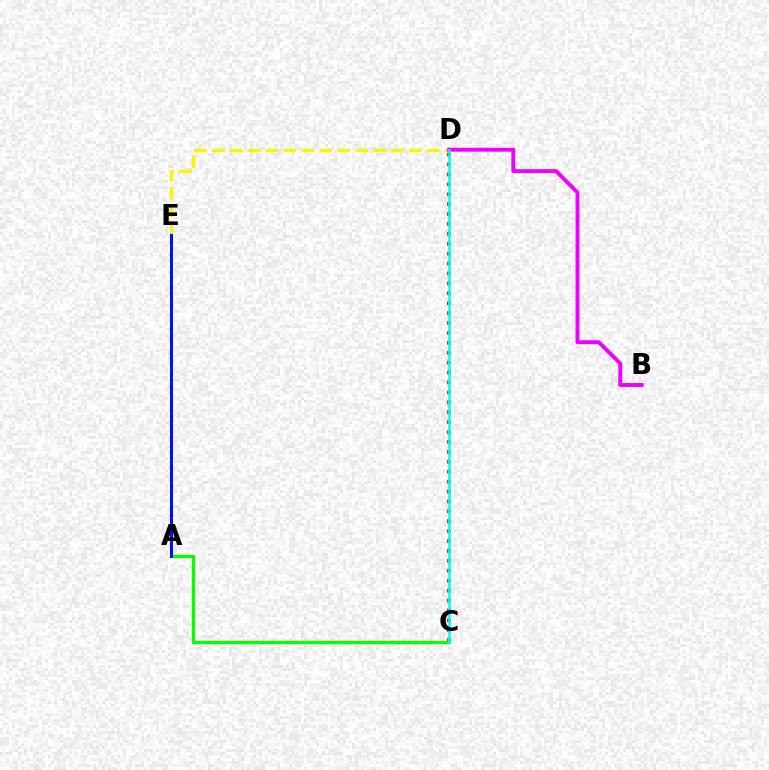{('C', 'D'): [{'color': '#ff0000', 'line_style': 'dotted', 'thickness': 2.69}, {'color': '#00fff6', 'line_style': 'solid', 'thickness': 1.85}], ('D', 'E'): [{'color': '#fcf500', 'line_style': 'dashed', 'thickness': 2.44}], ('A', 'C'): [{'color': '#08ff00', 'line_style': 'solid', 'thickness': 2.37}], ('B', 'D'): [{'color': '#ee00ff', 'line_style': 'solid', 'thickness': 2.81}], ('A', 'E'): [{'color': '#0010ff', 'line_style': 'solid', 'thickness': 2.18}]}